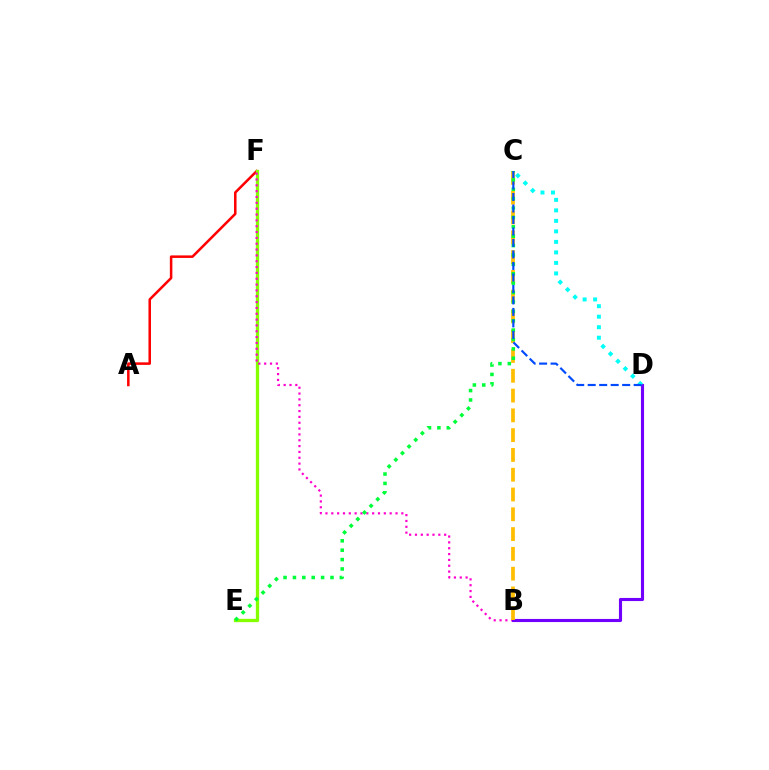{('A', 'F'): [{'color': '#ff0000', 'line_style': 'solid', 'thickness': 1.82}], ('E', 'F'): [{'color': '#84ff00', 'line_style': 'solid', 'thickness': 2.38}], ('B', 'F'): [{'color': '#ff00cf', 'line_style': 'dotted', 'thickness': 1.59}], ('B', 'D'): [{'color': '#7200ff', 'line_style': 'solid', 'thickness': 2.24}], ('B', 'C'): [{'color': '#ffbd00', 'line_style': 'dashed', 'thickness': 2.69}], ('C', 'E'): [{'color': '#00ff39', 'line_style': 'dotted', 'thickness': 2.55}], ('C', 'D'): [{'color': '#00fff6', 'line_style': 'dotted', 'thickness': 2.85}, {'color': '#004bff', 'line_style': 'dashed', 'thickness': 1.56}]}